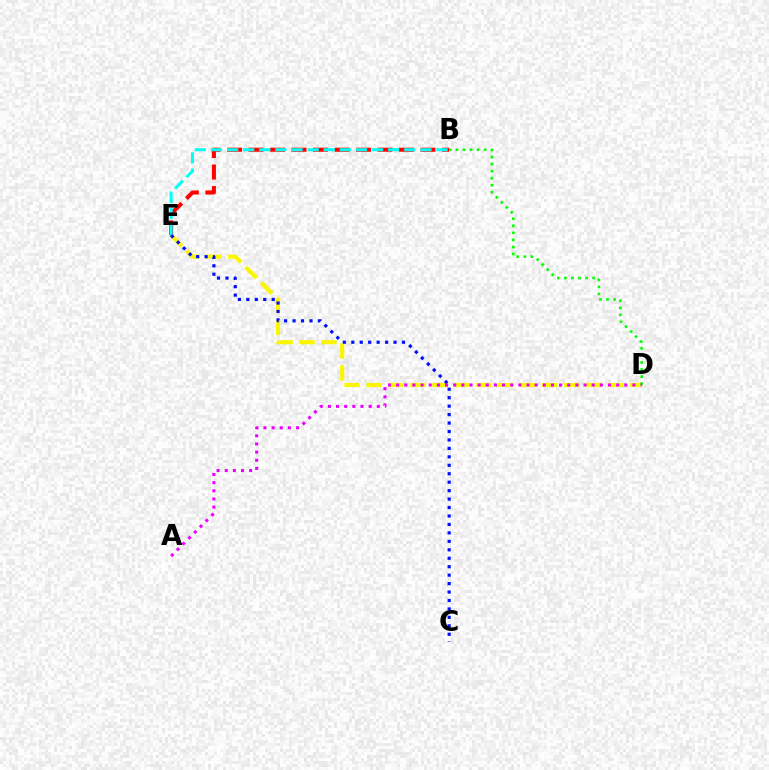{('D', 'E'): [{'color': '#fcf500', 'line_style': 'dashed', 'thickness': 2.98}], ('B', 'E'): [{'color': '#ff0000', 'line_style': 'dashed', 'thickness': 2.92}, {'color': '#00fff6', 'line_style': 'dashed', 'thickness': 2.19}], ('B', 'D'): [{'color': '#08ff00', 'line_style': 'dotted', 'thickness': 1.92}], ('C', 'E'): [{'color': '#0010ff', 'line_style': 'dotted', 'thickness': 2.3}], ('A', 'D'): [{'color': '#ee00ff', 'line_style': 'dotted', 'thickness': 2.21}]}